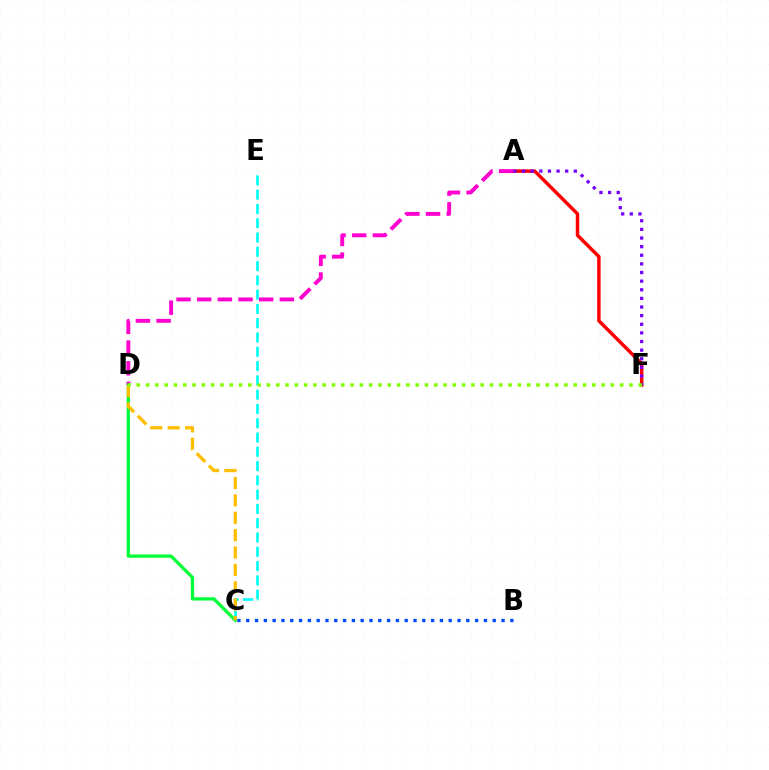{('C', 'E'): [{'color': '#00fff6', 'line_style': 'dashed', 'thickness': 1.94}], ('A', 'F'): [{'color': '#ff0000', 'line_style': 'solid', 'thickness': 2.49}, {'color': '#7200ff', 'line_style': 'dotted', 'thickness': 2.34}], ('A', 'D'): [{'color': '#ff00cf', 'line_style': 'dashed', 'thickness': 2.81}], ('B', 'C'): [{'color': '#004bff', 'line_style': 'dotted', 'thickness': 2.39}], ('C', 'D'): [{'color': '#00ff39', 'line_style': 'solid', 'thickness': 2.36}, {'color': '#ffbd00', 'line_style': 'dashed', 'thickness': 2.36}], ('D', 'F'): [{'color': '#84ff00', 'line_style': 'dotted', 'thickness': 2.53}]}